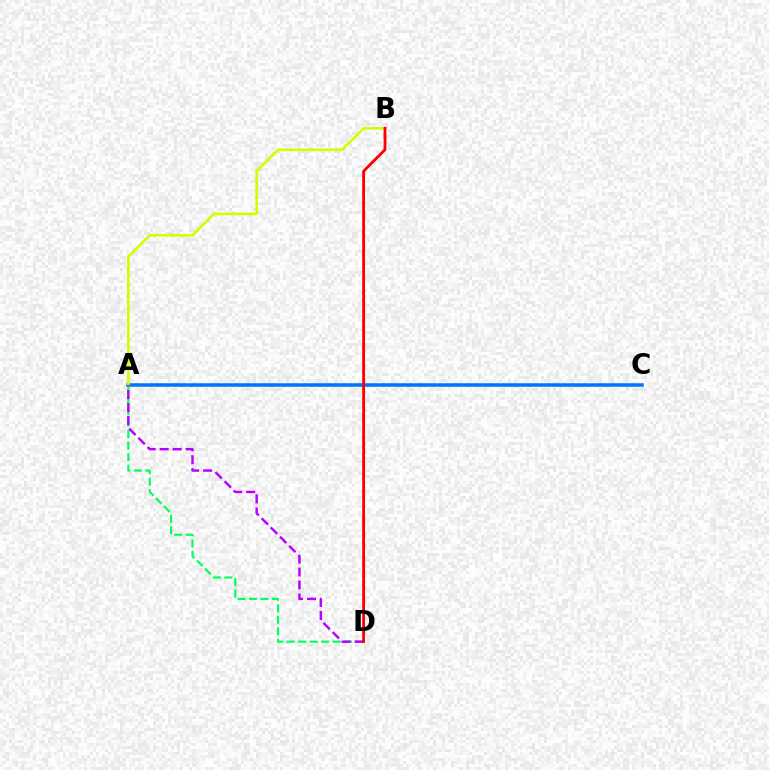{('A', 'D'): [{'color': '#00ff5c', 'line_style': 'dashed', 'thickness': 1.56}, {'color': '#b900ff', 'line_style': 'dashed', 'thickness': 1.76}], ('A', 'C'): [{'color': '#0074ff', 'line_style': 'solid', 'thickness': 2.53}], ('A', 'B'): [{'color': '#d1ff00', 'line_style': 'solid', 'thickness': 1.9}], ('B', 'D'): [{'color': '#ff0000', 'line_style': 'solid', 'thickness': 2.04}]}